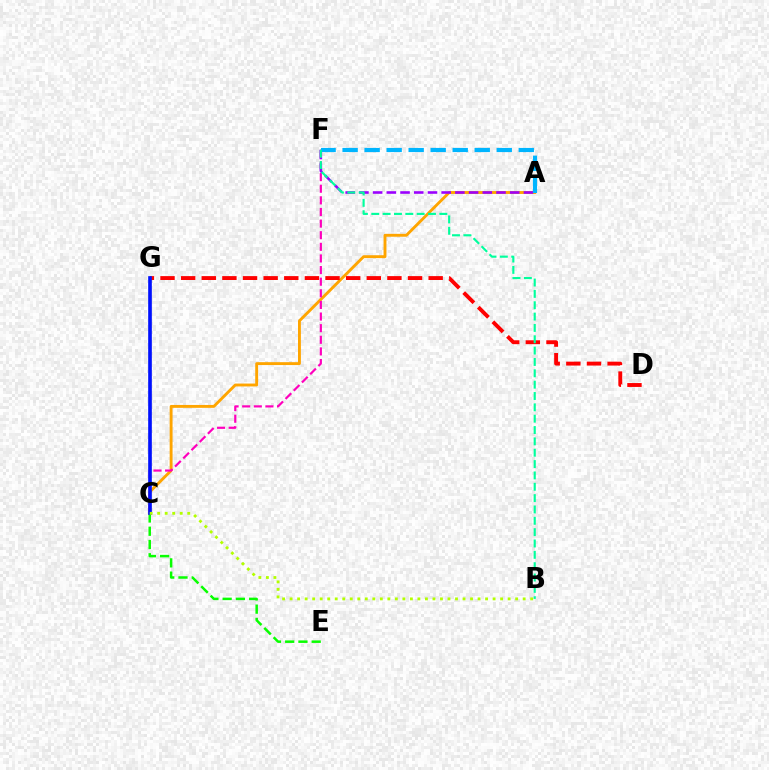{('A', 'C'): [{'color': '#ffa500', 'line_style': 'solid', 'thickness': 2.08}], ('C', 'E'): [{'color': '#08ff00', 'line_style': 'dashed', 'thickness': 1.8}], ('C', 'F'): [{'color': '#ff00bd', 'line_style': 'dashed', 'thickness': 1.58}], ('A', 'F'): [{'color': '#9b00ff', 'line_style': 'dashed', 'thickness': 1.86}, {'color': '#00b5ff', 'line_style': 'dashed', 'thickness': 2.99}], ('D', 'G'): [{'color': '#ff0000', 'line_style': 'dashed', 'thickness': 2.8}], ('C', 'G'): [{'color': '#0010ff', 'line_style': 'solid', 'thickness': 2.63}], ('B', 'F'): [{'color': '#00ff9d', 'line_style': 'dashed', 'thickness': 1.54}], ('B', 'C'): [{'color': '#b3ff00', 'line_style': 'dotted', 'thickness': 2.04}]}